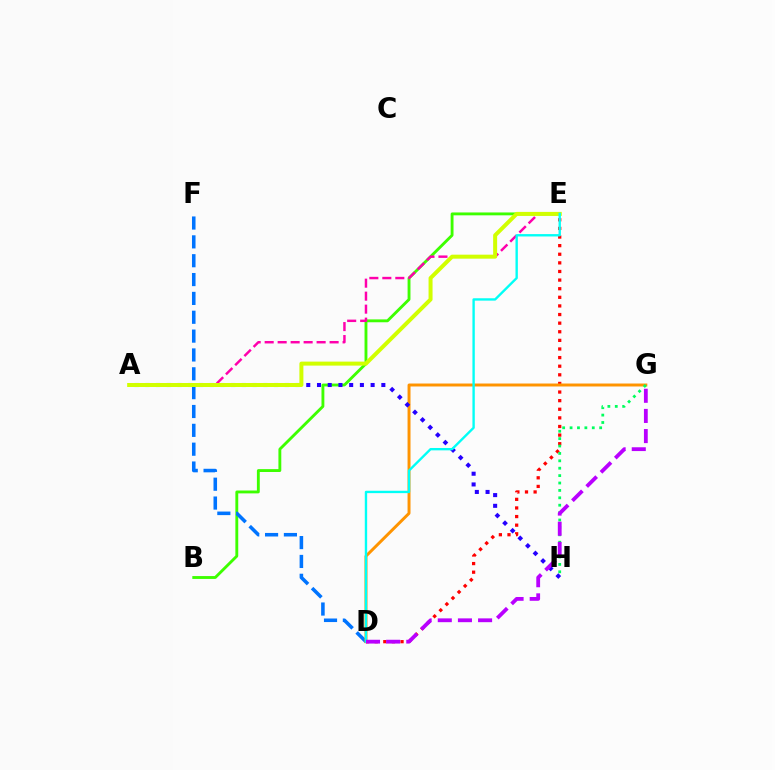{('D', 'E'): [{'color': '#ff0000', 'line_style': 'dotted', 'thickness': 2.34}, {'color': '#00fff6', 'line_style': 'solid', 'thickness': 1.7}], ('B', 'E'): [{'color': '#3dff00', 'line_style': 'solid', 'thickness': 2.06}], ('D', 'F'): [{'color': '#0074ff', 'line_style': 'dashed', 'thickness': 2.56}], ('D', 'G'): [{'color': '#ff9400', 'line_style': 'solid', 'thickness': 2.13}, {'color': '#b900ff', 'line_style': 'dashed', 'thickness': 2.74}], ('A', 'H'): [{'color': '#2500ff', 'line_style': 'dotted', 'thickness': 2.91}], ('A', 'E'): [{'color': '#ff00ac', 'line_style': 'dashed', 'thickness': 1.76}, {'color': '#d1ff00', 'line_style': 'solid', 'thickness': 2.87}], ('G', 'H'): [{'color': '#00ff5c', 'line_style': 'dotted', 'thickness': 2.01}]}